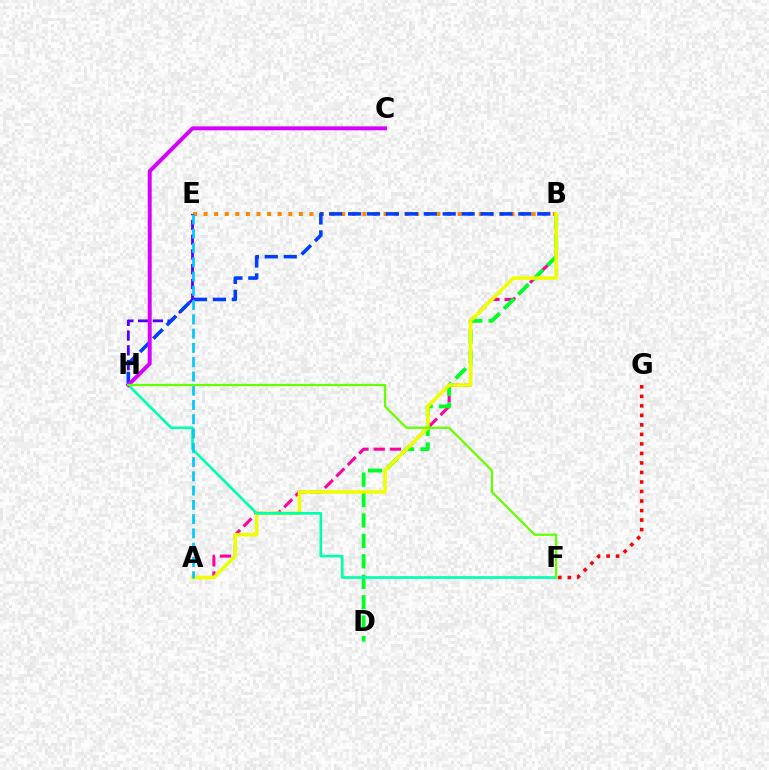{('A', 'B'): [{'color': '#ff00a0', 'line_style': 'dashed', 'thickness': 2.2}, {'color': '#eeff00', 'line_style': 'solid', 'thickness': 2.56}], ('B', 'E'): [{'color': '#ff8800', 'line_style': 'dotted', 'thickness': 2.88}], ('B', 'D'): [{'color': '#00ff27', 'line_style': 'dashed', 'thickness': 2.78}], ('F', 'G'): [{'color': '#ff0000', 'line_style': 'dotted', 'thickness': 2.59}], ('E', 'H'): [{'color': '#4f00ff', 'line_style': 'dashed', 'thickness': 2.0}], ('B', 'H'): [{'color': '#003fff', 'line_style': 'dashed', 'thickness': 2.57}], ('F', 'H'): [{'color': '#00ffaf', 'line_style': 'solid', 'thickness': 1.92}, {'color': '#66ff00', 'line_style': 'solid', 'thickness': 1.64}], ('A', 'E'): [{'color': '#00c7ff', 'line_style': 'dashed', 'thickness': 1.94}], ('C', 'H'): [{'color': '#d600ff', 'line_style': 'solid', 'thickness': 2.83}]}